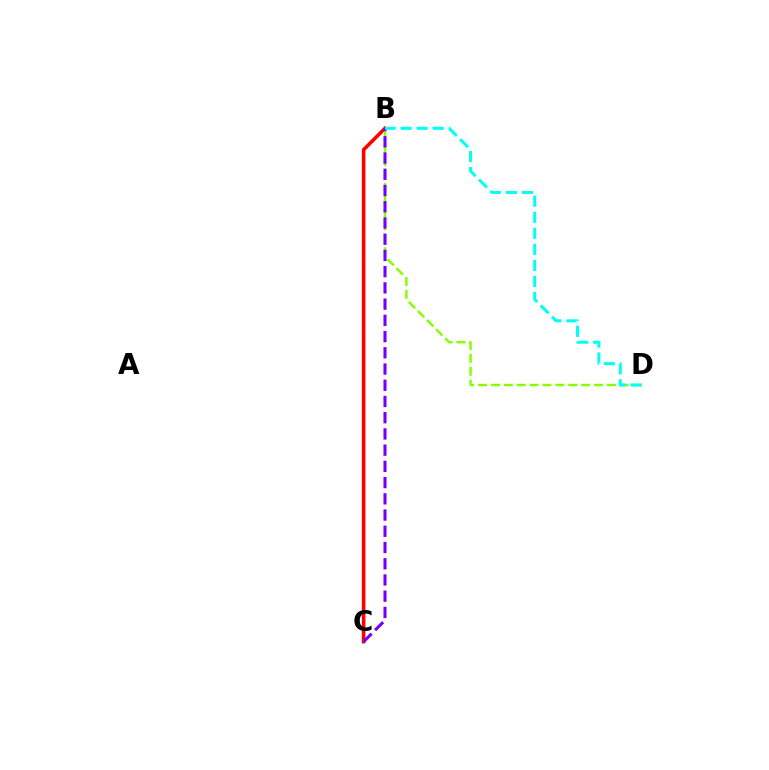{('B', 'C'): [{'color': '#ff0000', 'line_style': 'solid', 'thickness': 2.57}, {'color': '#7200ff', 'line_style': 'dashed', 'thickness': 2.2}], ('B', 'D'): [{'color': '#84ff00', 'line_style': 'dashed', 'thickness': 1.75}, {'color': '#00fff6', 'line_style': 'dashed', 'thickness': 2.18}]}